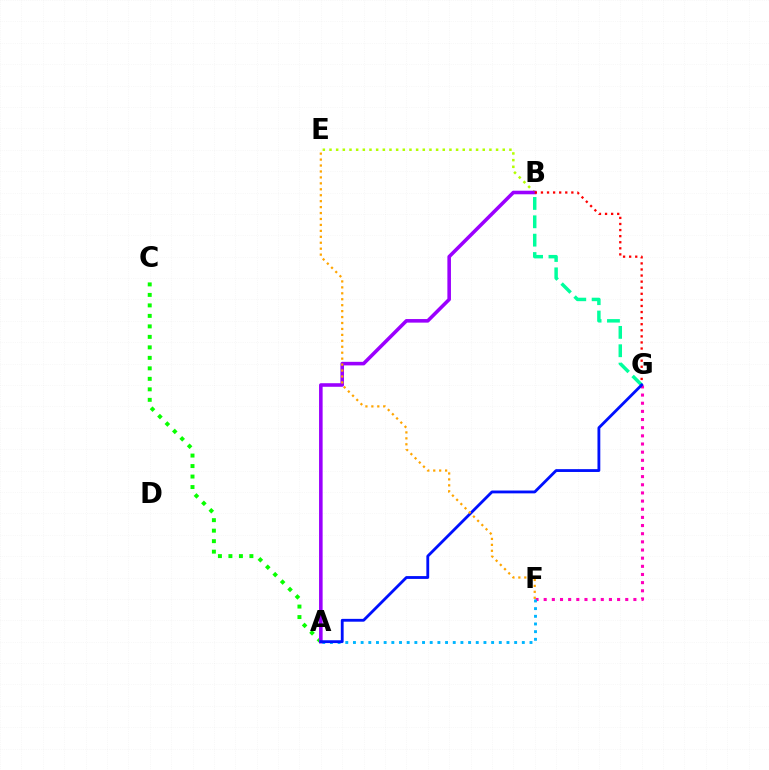{('B', 'E'): [{'color': '#b3ff00', 'line_style': 'dotted', 'thickness': 1.81}], ('F', 'G'): [{'color': '#ff00bd', 'line_style': 'dotted', 'thickness': 2.22}], ('A', 'F'): [{'color': '#00b5ff', 'line_style': 'dotted', 'thickness': 2.09}], ('A', 'C'): [{'color': '#08ff00', 'line_style': 'dotted', 'thickness': 2.85}], ('A', 'B'): [{'color': '#9b00ff', 'line_style': 'solid', 'thickness': 2.57}], ('B', 'G'): [{'color': '#ff0000', 'line_style': 'dotted', 'thickness': 1.65}, {'color': '#00ff9d', 'line_style': 'dashed', 'thickness': 2.49}], ('A', 'G'): [{'color': '#0010ff', 'line_style': 'solid', 'thickness': 2.03}], ('E', 'F'): [{'color': '#ffa500', 'line_style': 'dotted', 'thickness': 1.61}]}